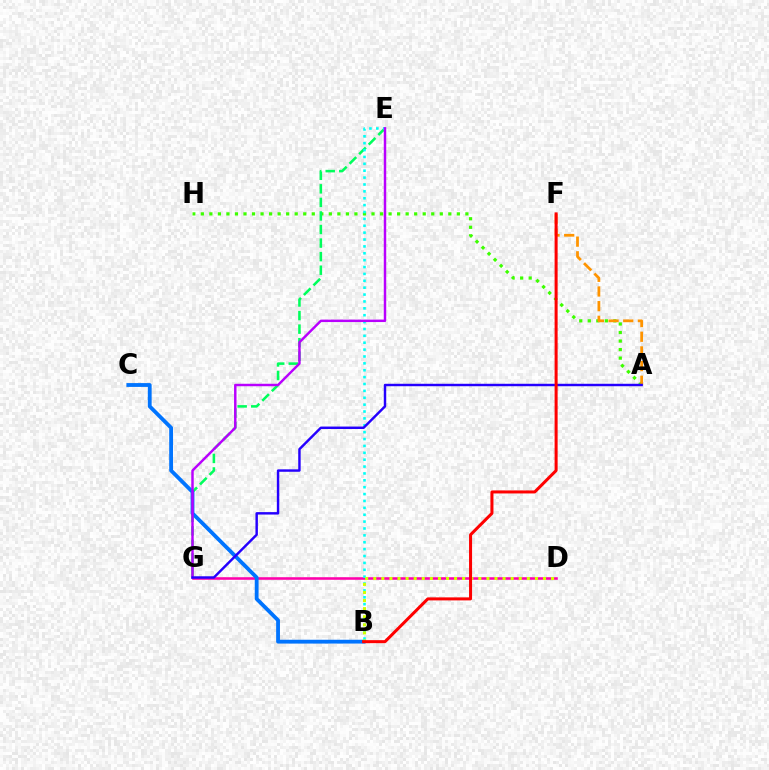{('A', 'H'): [{'color': '#3dff00', 'line_style': 'dotted', 'thickness': 2.32}], ('D', 'G'): [{'color': '#ff00ac', 'line_style': 'solid', 'thickness': 1.85}], ('A', 'F'): [{'color': '#ff9400', 'line_style': 'dashed', 'thickness': 1.99}], ('E', 'G'): [{'color': '#00ff5c', 'line_style': 'dashed', 'thickness': 1.84}, {'color': '#b900ff', 'line_style': 'solid', 'thickness': 1.76}], ('B', 'C'): [{'color': '#0074ff', 'line_style': 'solid', 'thickness': 2.75}], ('B', 'E'): [{'color': '#00fff6', 'line_style': 'dotted', 'thickness': 1.87}], ('B', 'D'): [{'color': '#d1ff00', 'line_style': 'dotted', 'thickness': 2.2}], ('A', 'G'): [{'color': '#2500ff', 'line_style': 'solid', 'thickness': 1.76}], ('B', 'F'): [{'color': '#ff0000', 'line_style': 'solid', 'thickness': 2.17}]}